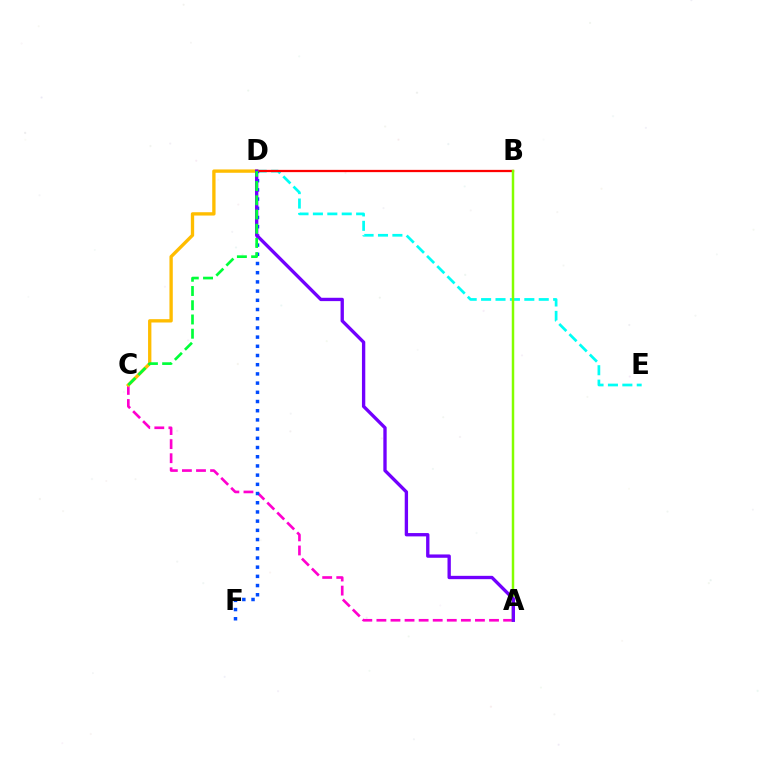{('A', 'C'): [{'color': '#ff00cf', 'line_style': 'dashed', 'thickness': 1.91}], ('D', 'E'): [{'color': '#00fff6', 'line_style': 'dashed', 'thickness': 1.96}], ('B', 'D'): [{'color': '#ff0000', 'line_style': 'solid', 'thickness': 1.63}], ('C', 'D'): [{'color': '#ffbd00', 'line_style': 'solid', 'thickness': 2.4}, {'color': '#00ff39', 'line_style': 'dashed', 'thickness': 1.93}], ('D', 'F'): [{'color': '#004bff', 'line_style': 'dotted', 'thickness': 2.5}], ('A', 'B'): [{'color': '#84ff00', 'line_style': 'solid', 'thickness': 1.79}], ('A', 'D'): [{'color': '#7200ff', 'line_style': 'solid', 'thickness': 2.4}]}